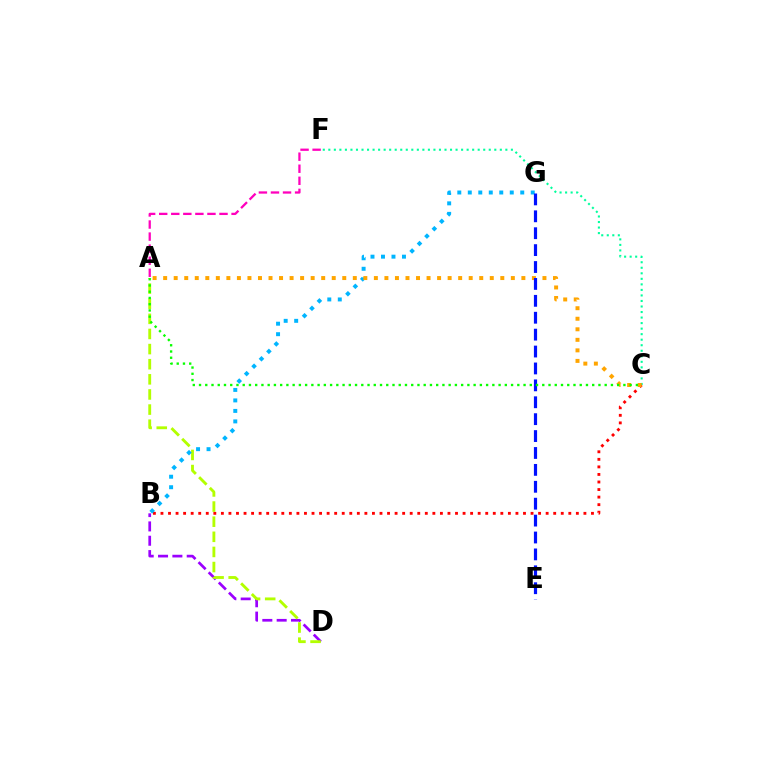{('B', 'D'): [{'color': '#9b00ff', 'line_style': 'dashed', 'thickness': 1.95}], ('C', 'F'): [{'color': '#00ff9d', 'line_style': 'dotted', 'thickness': 1.5}], ('B', 'C'): [{'color': '#ff0000', 'line_style': 'dotted', 'thickness': 2.05}], ('A', 'D'): [{'color': '#b3ff00', 'line_style': 'dashed', 'thickness': 2.05}], ('B', 'G'): [{'color': '#00b5ff', 'line_style': 'dotted', 'thickness': 2.85}], ('A', 'F'): [{'color': '#ff00bd', 'line_style': 'dashed', 'thickness': 1.64}], ('A', 'C'): [{'color': '#ffa500', 'line_style': 'dotted', 'thickness': 2.86}, {'color': '#08ff00', 'line_style': 'dotted', 'thickness': 1.7}], ('E', 'G'): [{'color': '#0010ff', 'line_style': 'dashed', 'thickness': 2.3}]}